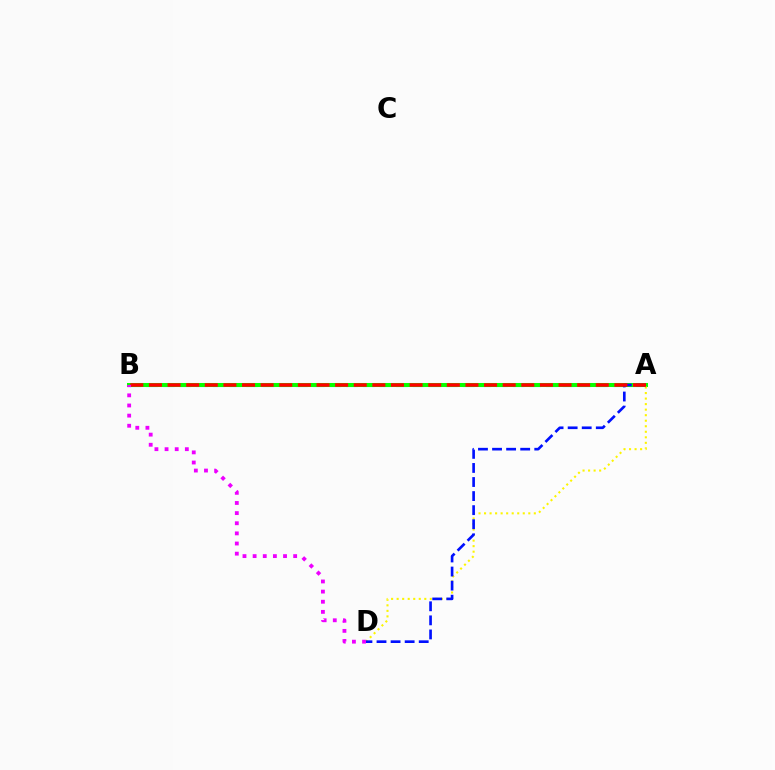{('A', 'B'): [{'color': '#00fff6', 'line_style': 'dashed', 'thickness': 2.26}, {'color': '#08ff00', 'line_style': 'solid', 'thickness': 2.9}, {'color': '#ff0000', 'line_style': 'dashed', 'thickness': 2.53}], ('A', 'D'): [{'color': '#fcf500', 'line_style': 'dotted', 'thickness': 1.5}, {'color': '#0010ff', 'line_style': 'dashed', 'thickness': 1.91}], ('B', 'D'): [{'color': '#ee00ff', 'line_style': 'dotted', 'thickness': 2.75}]}